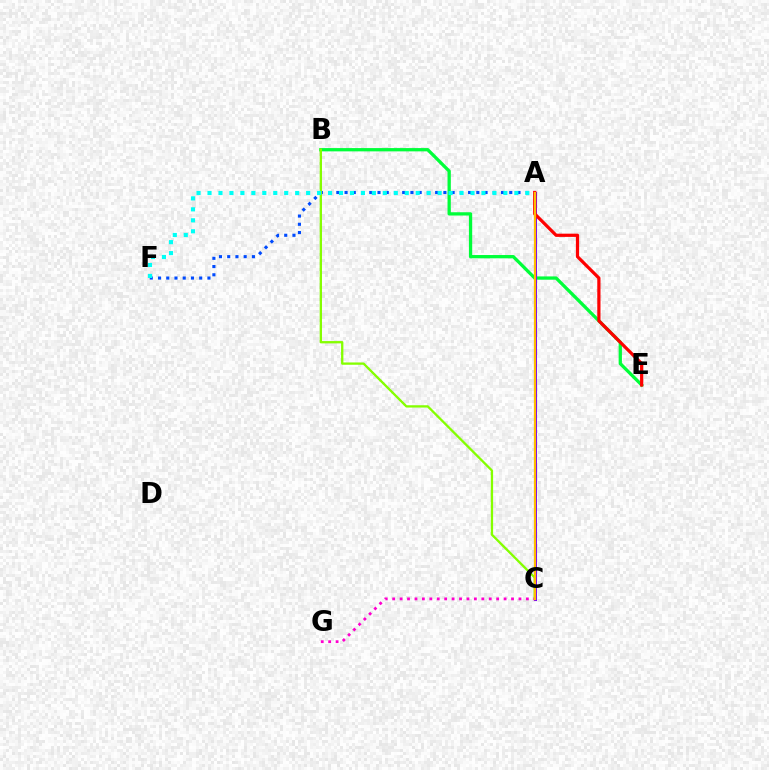{('A', 'F'): [{'color': '#004bff', 'line_style': 'dotted', 'thickness': 2.24}, {'color': '#00fff6', 'line_style': 'dotted', 'thickness': 2.98}], ('B', 'E'): [{'color': '#00ff39', 'line_style': 'solid', 'thickness': 2.36}], ('A', 'C'): [{'color': '#7200ff', 'line_style': 'solid', 'thickness': 2.18}, {'color': '#ffbd00', 'line_style': 'solid', 'thickness': 1.6}], ('A', 'E'): [{'color': '#ff0000', 'line_style': 'solid', 'thickness': 2.32}], ('B', 'C'): [{'color': '#84ff00', 'line_style': 'solid', 'thickness': 1.66}], ('C', 'G'): [{'color': '#ff00cf', 'line_style': 'dotted', 'thickness': 2.02}]}